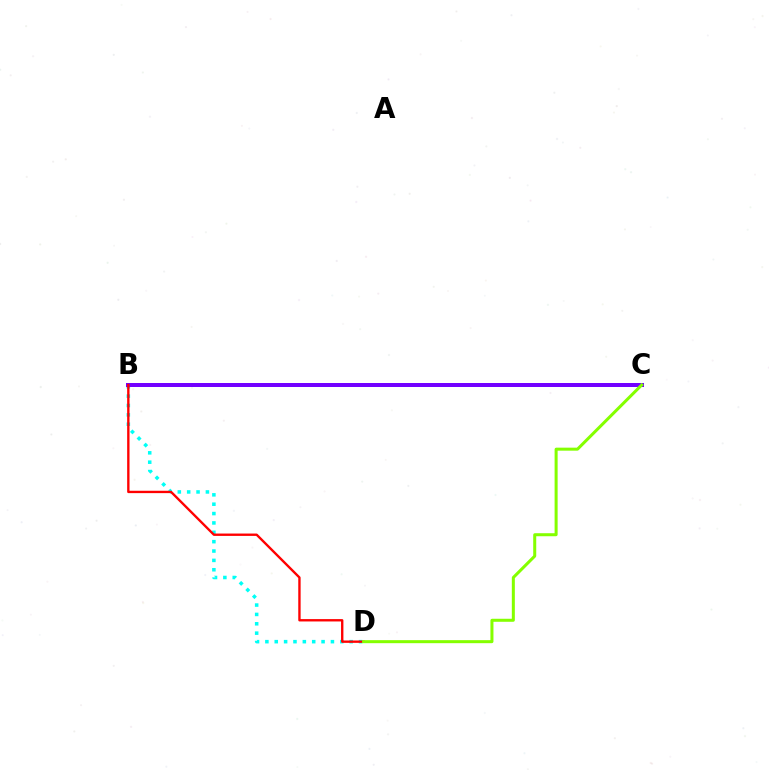{('B', 'D'): [{'color': '#00fff6', 'line_style': 'dotted', 'thickness': 2.54}, {'color': '#ff0000', 'line_style': 'solid', 'thickness': 1.7}], ('B', 'C'): [{'color': '#7200ff', 'line_style': 'solid', 'thickness': 2.88}], ('C', 'D'): [{'color': '#84ff00', 'line_style': 'solid', 'thickness': 2.18}]}